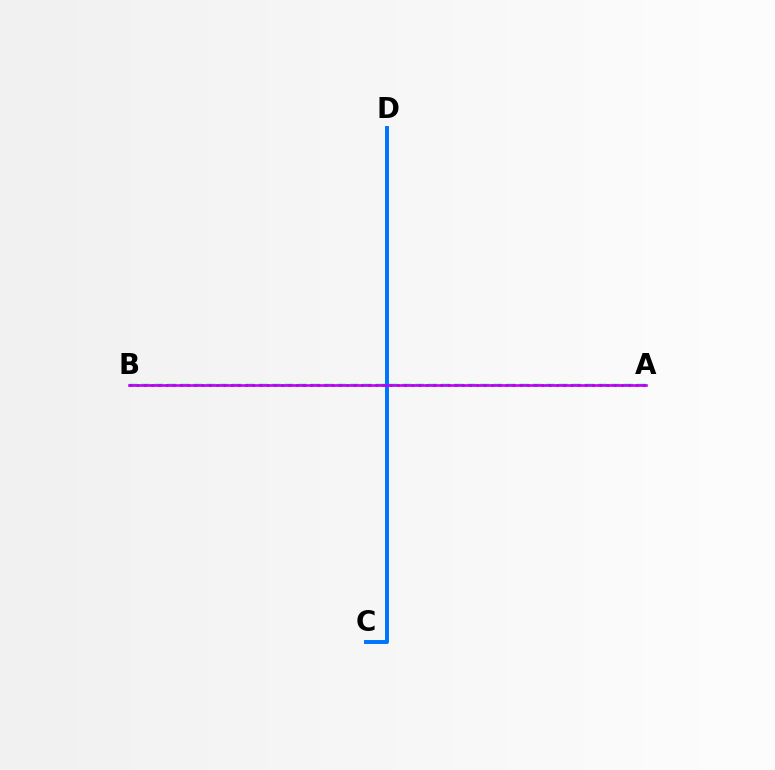{('A', 'B'): [{'color': '#00ff5c', 'line_style': 'dashed', 'thickness': 1.77}, {'color': '#ff0000', 'line_style': 'dotted', 'thickness': 1.96}, {'color': '#b900ff', 'line_style': 'solid', 'thickness': 1.86}], ('C', 'D'): [{'color': '#d1ff00', 'line_style': 'dotted', 'thickness': 2.54}, {'color': '#0074ff', 'line_style': 'solid', 'thickness': 2.85}]}